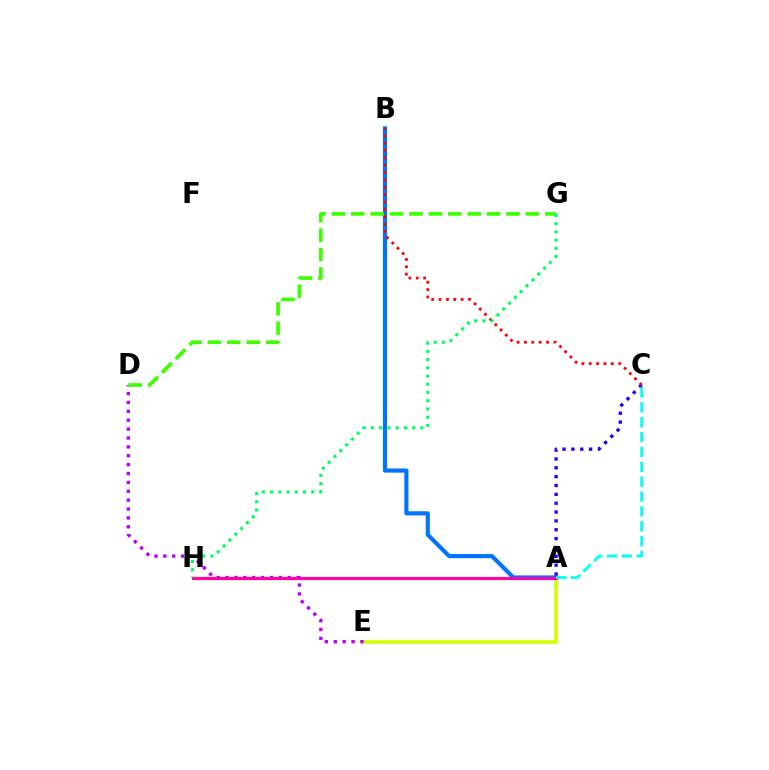{('A', 'E'): [{'color': '#d1ff00', 'line_style': 'solid', 'thickness': 2.6}], ('A', 'H'): [{'color': '#ff9400', 'line_style': 'solid', 'thickness': 2.39}, {'color': '#ff00ac', 'line_style': 'solid', 'thickness': 2.12}], ('A', 'B'): [{'color': '#0074ff', 'line_style': 'solid', 'thickness': 2.99}], ('D', 'E'): [{'color': '#b900ff', 'line_style': 'dotted', 'thickness': 2.41}], ('A', 'C'): [{'color': '#2500ff', 'line_style': 'dotted', 'thickness': 2.4}, {'color': '#00fff6', 'line_style': 'dashed', 'thickness': 2.02}], ('D', 'G'): [{'color': '#3dff00', 'line_style': 'dashed', 'thickness': 2.64}], ('B', 'C'): [{'color': '#ff0000', 'line_style': 'dotted', 'thickness': 2.0}], ('G', 'H'): [{'color': '#00ff5c', 'line_style': 'dotted', 'thickness': 2.24}]}